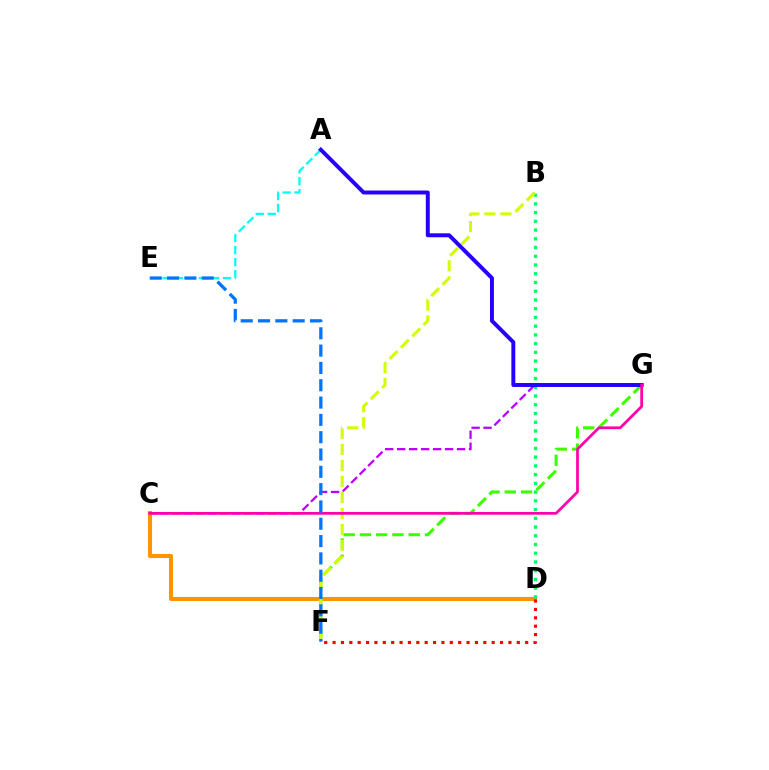{('A', 'E'): [{'color': '#00fff6', 'line_style': 'dashed', 'thickness': 1.64}], ('C', 'G'): [{'color': '#b900ff', 'line_style': 'dashed', 'thickness': 1.63}, {'color': '#ff00ac', 'line_style': 'solid', 'thickness': 1.98}], ('C', 'D'): [{'color': '#ff9400', 'line_style': 'solid', 'thickness': 2.93}], ('B', 'D'): [{'color': '#00ff5c', 'line_style': 'dotted', 'thickness': 2.37}], ('F', 'G'): [{'color': '#3dff00', 'line_style': 'dashed', 'thickness': 2.21}], ('B', 'F'): [{'color': '#d1ff00', 'line_style': 'dashed', 'thickness': 2.18}], ('A', 'G'): [{'color': '#2500ff', 'line_style': 'solid', 'thickness': 2.84}], ('D', 'F'): [{'color': '#ff0000', 'line_style': 'dotted', 'thickness': 2.28}], ('E', 'F'): [{'color': '#0074ff', 'line_style': 'dashed', 'thickness': 2.35}]}